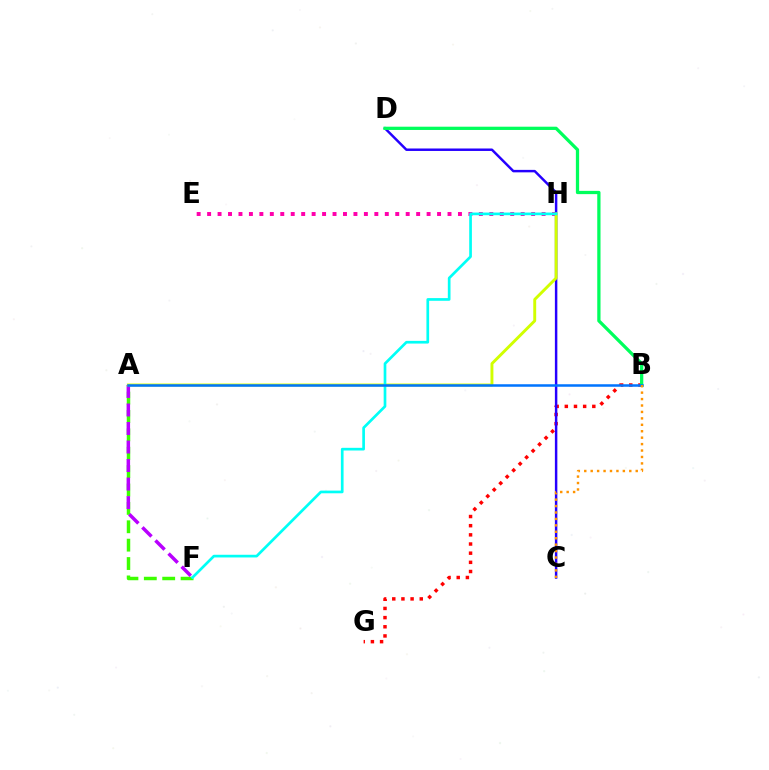{('A', 'F'): [{'color': '#3dff00', 'line_style': 'dashed', 'thickness': 2.5}, {'color': '#b900ff', 'line_style': 'dashed', 'thickness': 2.52}], ('E', 'H'): [{'color': '#ff00ac', 'line_style': 'dotted', 'thickness': 2.84}], ('B', 'G'): [{'color': '#ff0000', 'line_style': 'dotted', 'thickness': 2.49}], ('C', 'D'): [{'color': '#2500ff', 'line_style': 'solid', 'thickness': 1.78}], ('B', 'D'): [{'color': '#00ff5c', 'line_style': 'solid', 'thickness': 2.35}], ('A', 'H'): [{'color': '#d1ff00', 'line_style': 'solid', 'thickness': 2.1}], ('F', 'H'): [{'color': '#00fff6', 'line_style': 'solid', 'thickness': 1.93}], ('A', 'B'): [{'color': '#0074ff', 'line_style': 'solid', 'thickness': 1.81}], ('B', 'C'): [{'color': '#ff9400', 'line_style': 'dotted', 'thickness': 1.75}]}